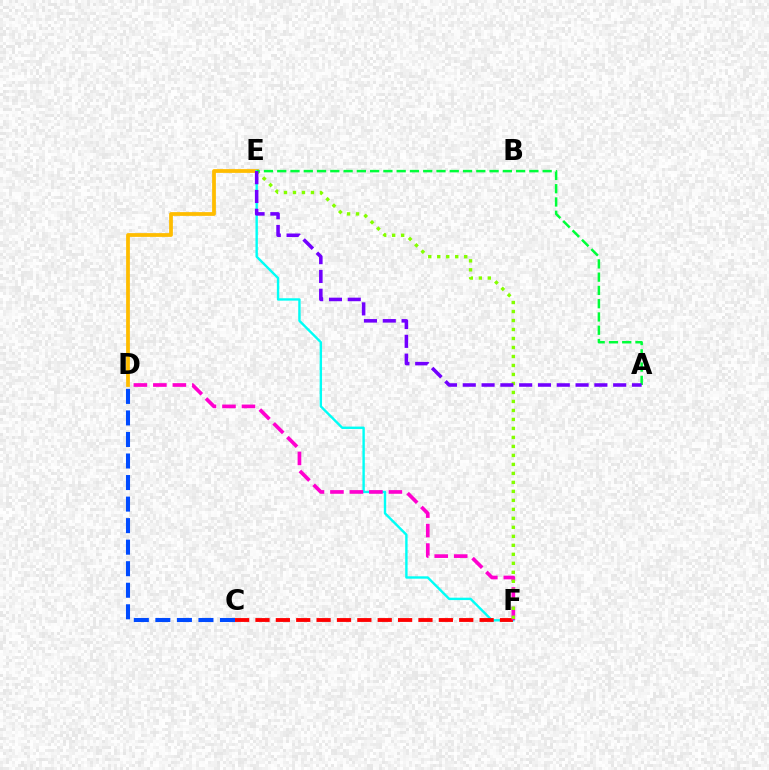{('D', 'E'): [{'color': '#ffbd00', 'line_style': 'solid', 'thickness': 2.71}], ('E', 'F'): [{'color': '#00fff6', 'line_style': 'solid', 'thickness': 1.72}, {'color': '#84ff00', 'line_style': 'dotted', 'thickness': 2.44}], ('C', 'F'): [{'color': '#ff0000', 'line_style': 'dashed', 'thickness': 2.77}], ('D', 'F'): [{'color': '#ff00cf', 'line_style': 'dashed', 'thickness': 2.65}], ('C', 'D'): [{'color': '#004bff', 'line_style': 'dashed', 'thickness': 2.93}], ('A', 'E'): [{'color': '#00ff39', 'line_style': 'dashed', 'thickness': 1.8}, {'color': '#7200ff', 'line_style': 'dashed', 'thickness': 2.55}]}